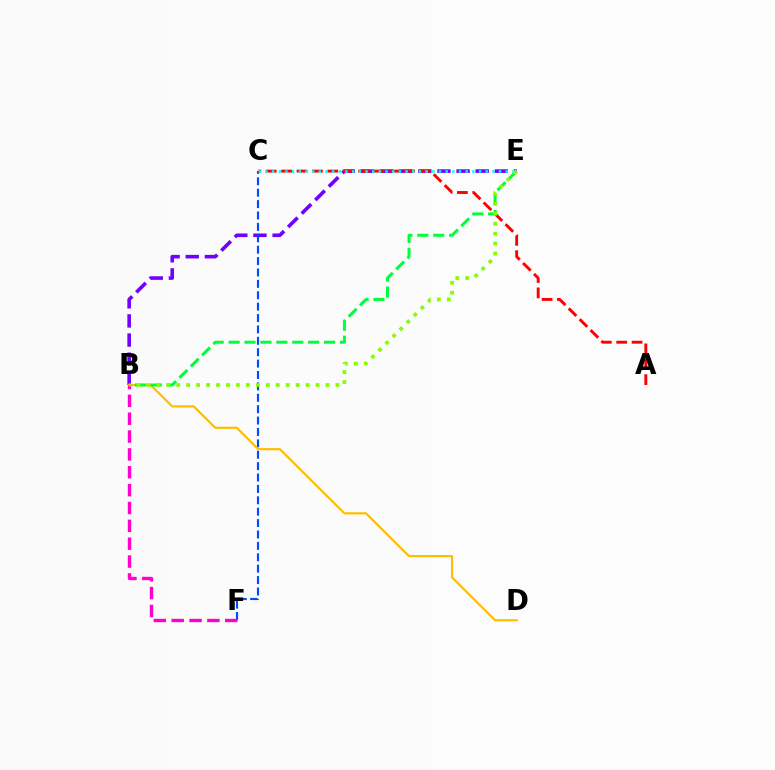{('B', 'E'): [{'color': '#7200ff', 'line_style': 'dashed', 'thickness': 2.6}, {'color': '#00ff39', 'line_style': 'dashed', 'thickness': 2.16}, {'color': '#84ff00', 'line_style': 'dotted', 'thickness': 2.7}], ('C', 'F'): [{'color': '#004bff', 'line_style': 'dashed', 'thickness': 1.55}], ('B', 'D'): [{'color': '#ffbd00', 'line_style': 'solid', 'thickness': 1.56}], ('A', 'C'): [{'color': '#ff0000', 'line_style': 'dashed', 'thickness': 2.09}], ('C', 'E'): [{'color': '#00fff6', 'line_style': 'dotted', 'thickness': 1.81}], ('B', 'F'): [{'color': '#ff00cf', 'line_style': 'dashed', 'thickness': 2.43}]}